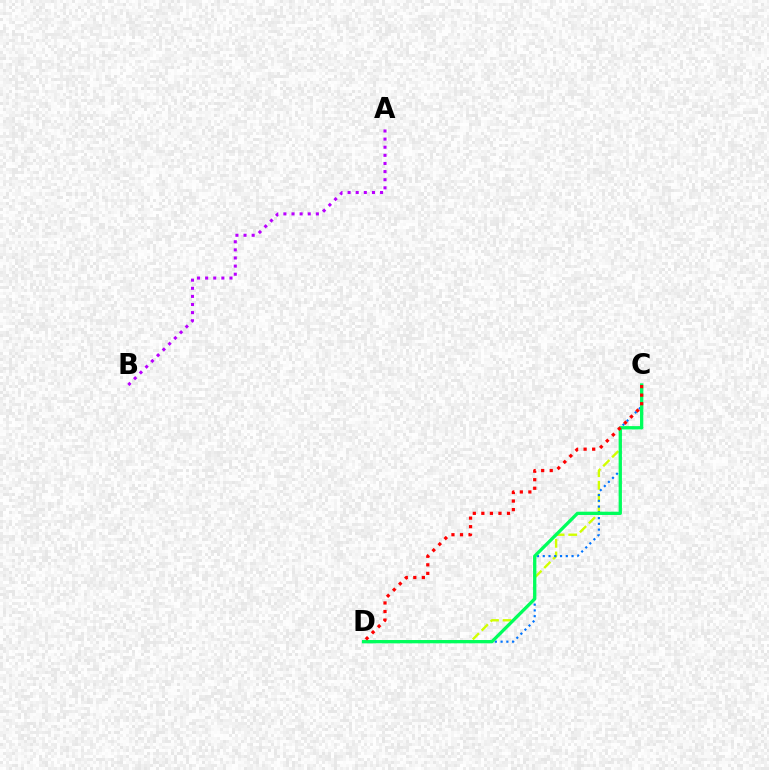{('C', 'D'): [{'color': '#d1ff00', 'line_style': 'dashed', 'thickness': 1.71}, {'color': '#0074ff', 'line_style': 'dotted', 'thickness': 1.56}, {'color': '#00ff5c', 'line_style': 'solid', 'thickness': 2.37}, {'color': '#ff0000', 'line_style': 'dotted', 'thickness': 2.32}], ('A', 'B'): [{'color': '#b900ff', 'line_style': 'dotted', 'thickness': 2.21}]}